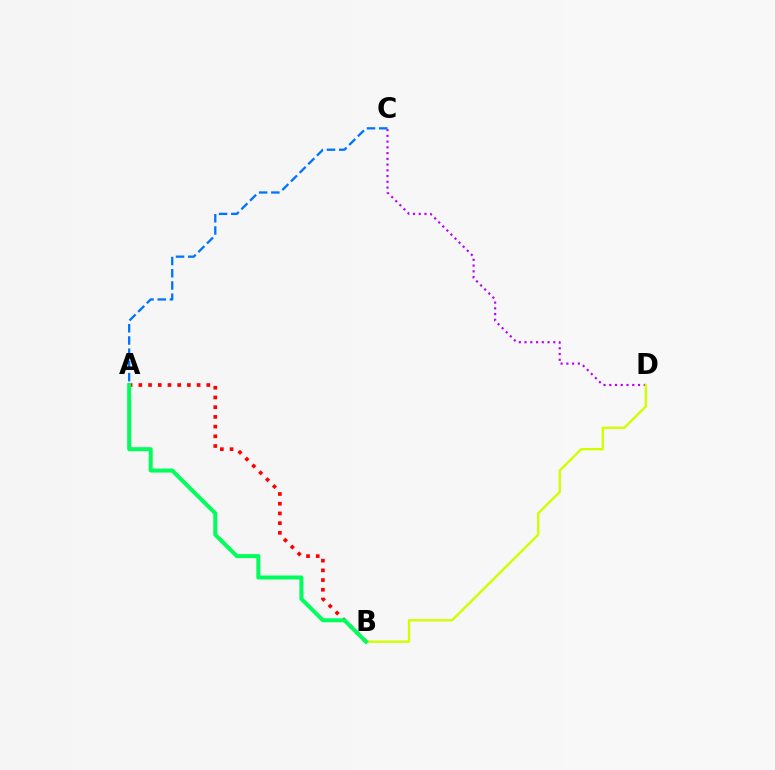{('C', 'D'): [{'color': '#b900ff', 'line_style': 'dotted', 'thickness': 1.56}], ('B', 'D'): [{'color': '#d1ff00', 'line_style': 'solid', 'thickness': 1.72}], ('A', 'B'): [{'color': '#ff0000', 'line_style': 'dotted', 'thickness': 2.64}, {'color': '#00ff5c', 'line_style': 'solid', 'thickness': 2.88}], ('A', 'C'): [{'color': '#0074ff', 'line_style': 'dashed', 'thickness': 1.66}]}